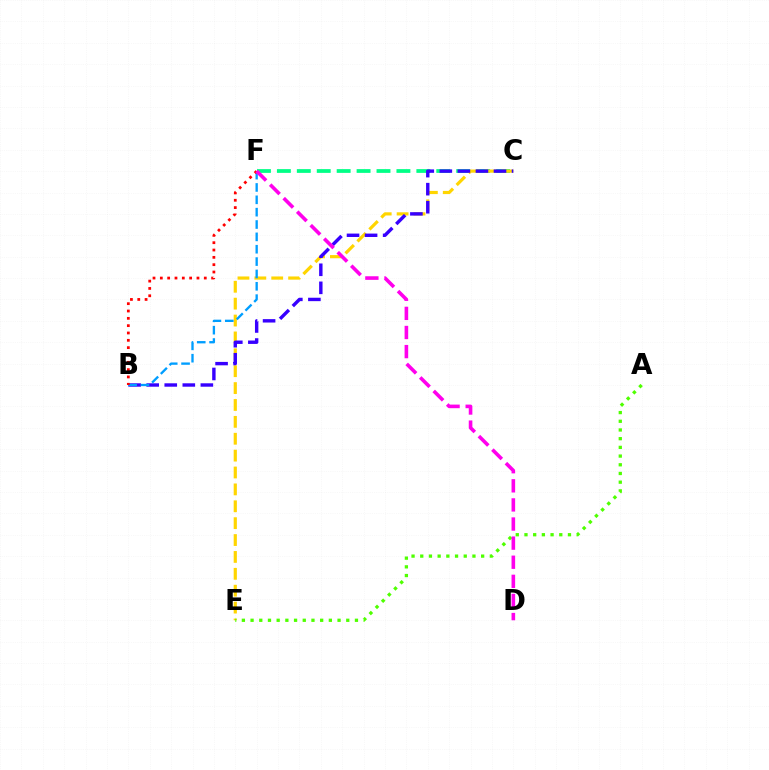{('C', 'F'): [{'color': '#00ff86', 'line_style': 'dashed', 'thickness': 2.71}], ('C', 'E'): [{'color': '#ffd500', 'line_style': 'dashed', 'thickness': 2.29}], ('A', 'E'): [{'color': '#4fff00', 'line_style': 'dotted', 'thickness': 2.36}], ('B', 'C'): [{'color': '#3700ff', 'line_style': 'dashed', 'thickness': 2.45}], ('B', 'F'): [{'color': '#009eff', 'line_style': 'dashed', 'thickness': 1.68}, {'color': '#ff0000', 'line_style': 'dotted', 'thickness': 1.99}], ('D', 'F'): [{'color': '#ff00ed', 'line_style': 'dashed', 'thickness': 2.6}]}